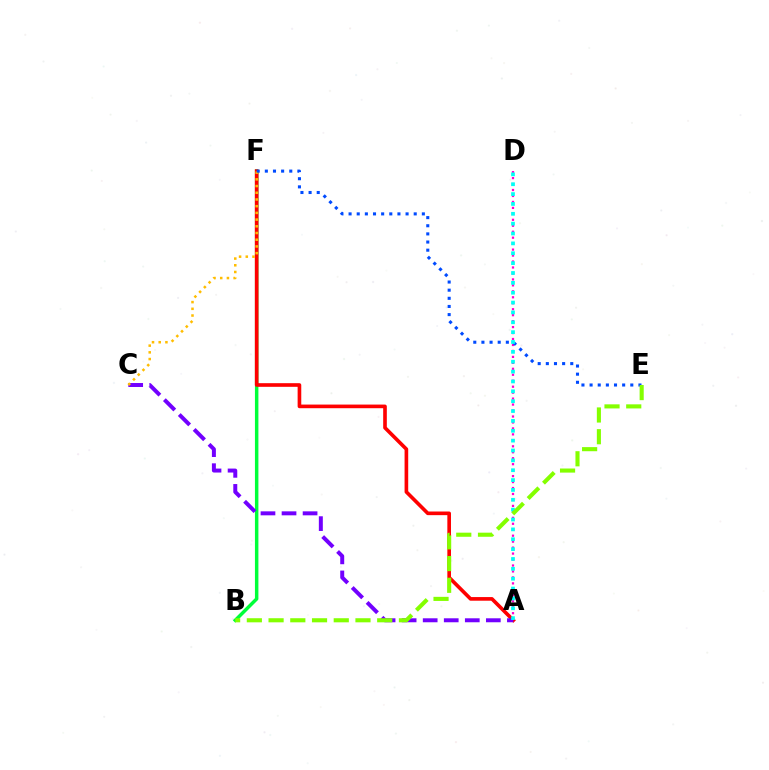{('B', 'F'): [{'color': '#00ff39', 'line_style': 'solid', 'thickness': 2.49}], ('A', 'F'): [{'color': '#ff0000', 'line_style': 'solid', 'thickness': 2.62}], ('A', 'D'): [{'color': '#ff00cf', 'line_style': 'dotted', 'thickness': 1.62}, {'color': '#00fff6', 'line_style': 'dotted', 'thickness': 2.68}], ('A', 'C'): [{'color': '#7200ff', 'line_style': 'dashed', 'thickness': 2.86}], ('C', 'F'): [{'color': '#ffbd00', 'line_style': 'dotted', 'thickness': 1.82}], ('E', 'F'): [{'color': '#004bff', 'line_style': 'dotted', 'thickness': 2.21}], ('B', 'E'): [{'color': '#84ff00', 'line_style': 'dashed', 'thickness': 2.95}]}